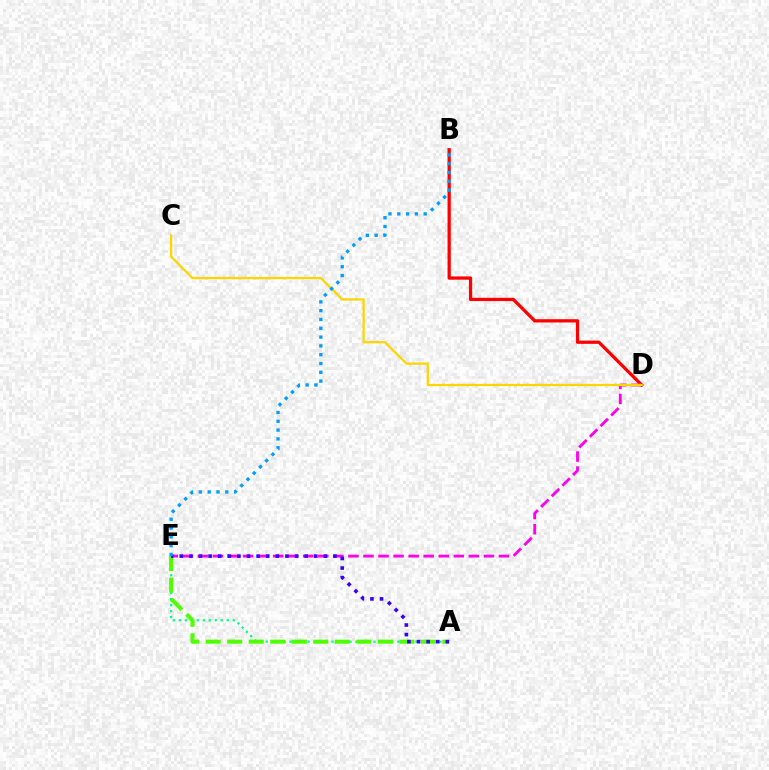{('B', 'D'): [{'color': '#ff0000', 'line_style': 'solid', 'thickness': 2.34}], ('A', 'E'): [{'color': '#00ff86', 'line_style': 'dotted', 'thickness': 1.63}, {'color': '#4fff00', 'line_style': 'dashed', 'thickness': 2.92}, {'color': '#3700ff', 'line_style': 'dotted', 'thickness': 2.61}], ('D', 'E'): [{'color': '#ff00ed', 'line_style': 'dashed', 'thickness': 2.05}], ('C', 'D'): [{'color': '#ffd500', 'line_style': 'solid', 'thickness': 1.63}], ('B', 'E'): [{'color': '#009eff', 'line_style': 'dotted', 'thickness': 2.39}]}